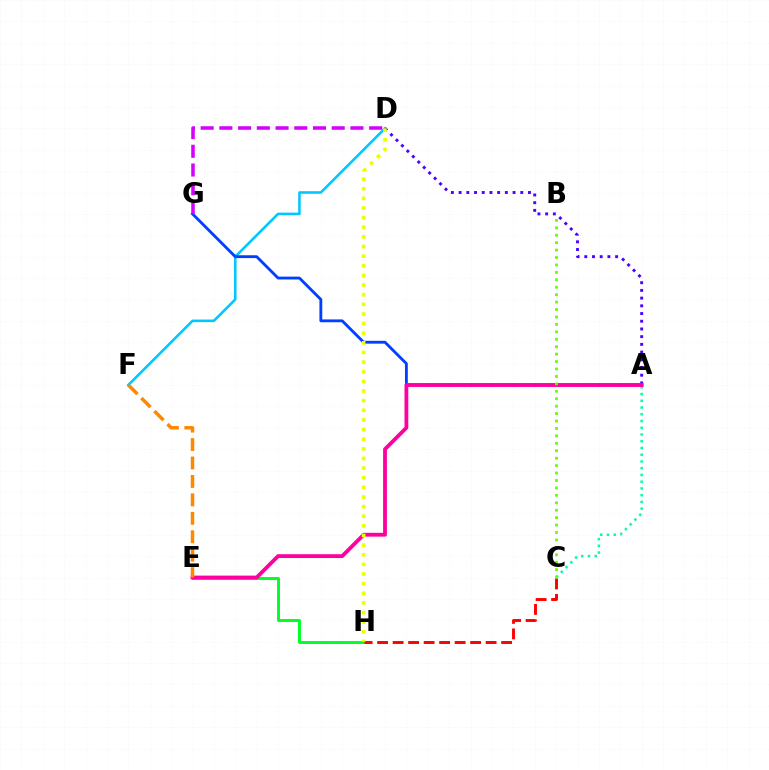{('D', 'F'): [{'color': '#00c7ff', 'line_style': 'solid', 'thickness': 1.85}], ('A', 'D'): [{'color': '#4f00ff', 'line_style': 'dotted', 'thickness': 2.09}], ('E', 'H'): [{'color': '#00ff27', 'line_style': 'solid', 'thickness': 2.13}], ('A', 'C'): [{'color': '#00ffaf', 'line_style': 'dotted', 'thickness': 1.83}], ('A', 'G'): [{'color': '#003fff', 'line_style': 'solid', 'thickness': 2.04}], ('A', 'E'): [{'color': '#ff00a0', 'line_style': 'solid', 'thickness': 2.75}], ('C', 'H'): [{'color': '#ff0000', 'line_style': 'dashed', 'thickness': 2.11}], ('D', 'G'): [{'color': '#d600ff', 'line_style': 'dashed', 'thickness': 2.54}], ('D', 'H'): [{'color': '#eeff00', 'line_style': 'dotted', 'thickness': 2.62}], ('E', 'F'): [{'color': '#ff8800', 'line_style': 'dashed', 'thickness': 2.51}], ('B', 'C'): [{'color': '#66ff00', 'line_style': 'dotted', 'thickness': 2.02}]}